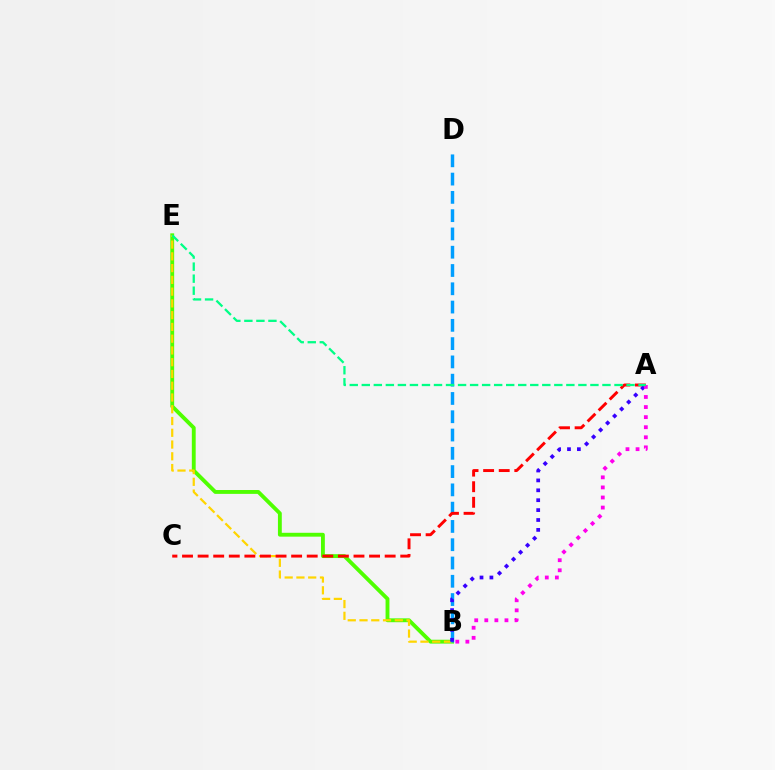{('B', 'E'): [{'color': '#4fff00', 'line_style': 'solid', 'thickness': 2.78}, {'color': '#ffd500', 'line_style': 'dashed', 'thickness': 1.6}], ('B', 'D'): [{'color': '#009eff', 'line_style': 'dashed', 'thickness': 2.48}], ('A', 'C'): [{'color': '#ff0000', 'line_style': 'dashed', 'thickness': 2.12}], ('A', 'B'): [{'color': '#3700ff', 'line_style': 'dotted', 'thickness': 2.69}, {'color': '#ff00ed', 'line_style': 'dotted', 'thickness': 2.74}], ('A', 'E'): [{'color': '#00ff86', 'line_style': 'dashed', 'thickness': 1.63}]}